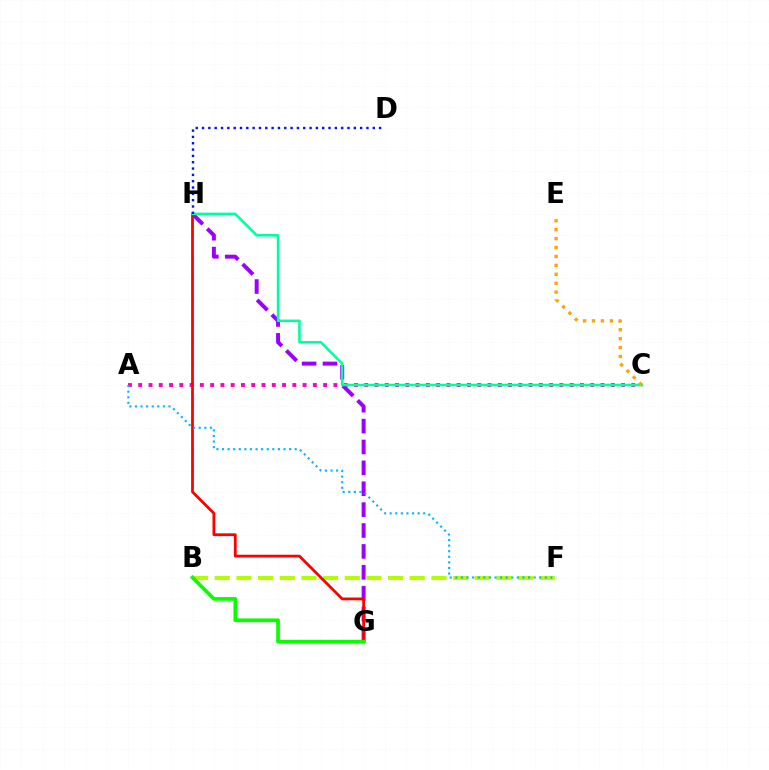{('B', 'F'): [{'color': '#b3ff00', 'line_style': 'dashed', 'thickness': 2.94}], ('A', 'C'): [{'color': '#ff00bd', 'line_style': 'dotted', 'thickness': 2.79}], ('G', 'H'): [{'color': '#9b00ff', 'line_style': 'dashed', 'thickness': 2.84}, {'color': '#ff0000', 'line_style': 'solid', 'thickness': 2.0}], ('B', 'G'): [{'color': '#08ff00', 'line_style': 'solid', 'thickness': 2.66}], ('C', 'H'): [{'color': '#00ff9d', 'line_style': 'solid', 'thickness': 1.84}], ('C', 'E'): [{'color': '#ffa500', 'line_style': 'dotted', 'thickness': 2.42}], ('A', 'F'): [{'color': '#00b5ff', 'line_style': 'dotted', 'thickness': 1.52}], ('D', 'H'): [{'color': '#0010ff', 'line_style': 'dotted', 'thickness': 1.72}]}